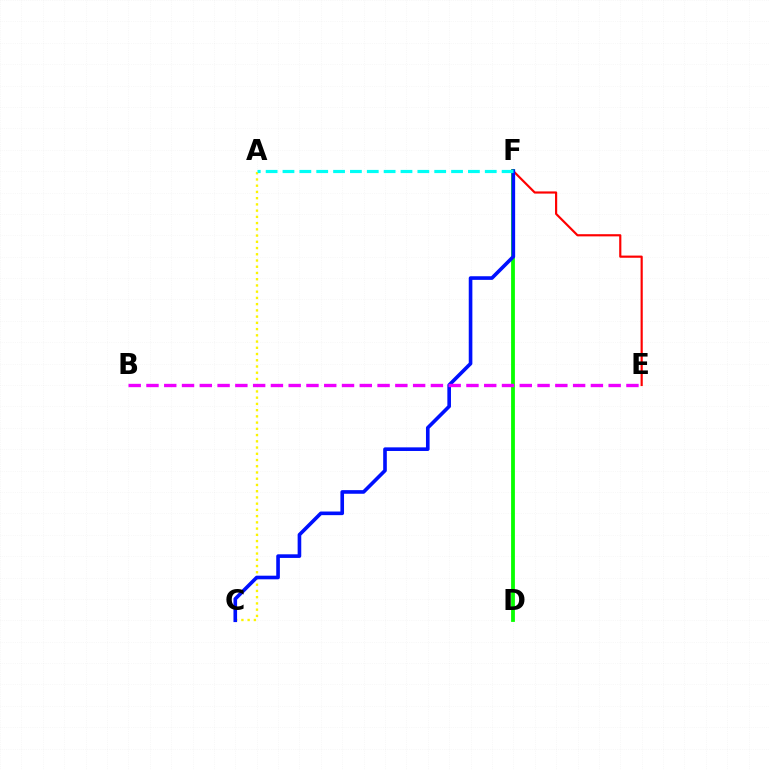{('E', 'F'): [{'color': '#ff0000', 'line_style': 'solid', 'thickness': 1.57}], ('A', 'C'): [{'color': '#fcf500', 'line_style': 'dotted', 'thickness': 1.69}], ('D', 'F'): [{'color': '#08ff00', 'line_style': 'solid', 'thickness': 2.74}], ('C', 'F'): [{'color': '#0010ff', 'line_style': 'solid', 'thickness': 2.61}], ('A', 'F'): [{'color': '#00fff6', 'line_style': 'dashed', 'thickness': 2.29}], ('B', 'E'): [{'color': '#ee00ff', 'line_style': 'dashed', 'thickness': 2.41}]}